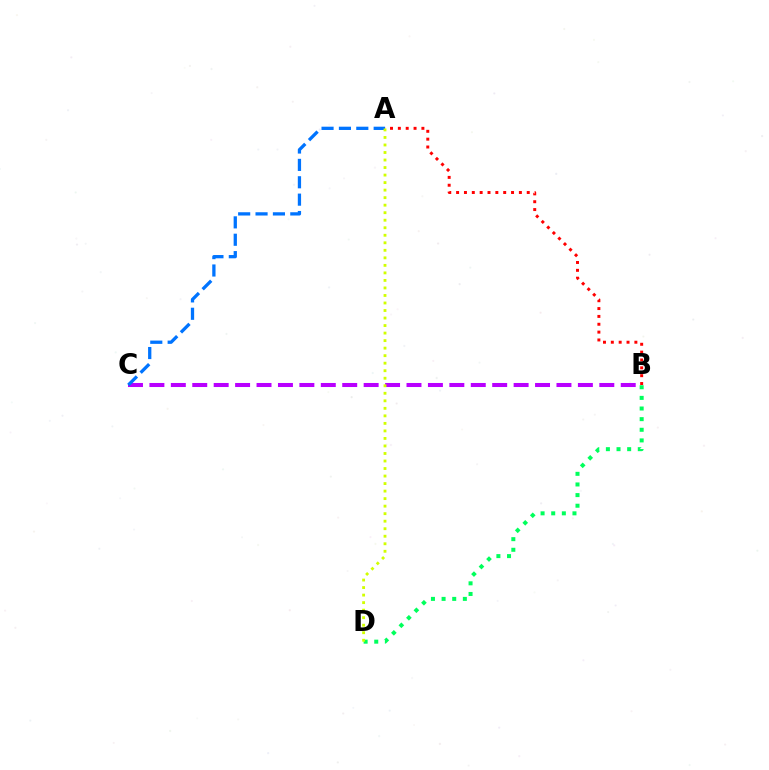{('B', 'D'): [{'color': '#00ff5c', 'line_style': 'dotted', 'thickness': 2.89}], ('B', 'C'): [{'color': '#b900ff', 'line_style': 'dashed', 'thickness': 2.91}], ('A', 'B'): [{'color': '#ff0000', 'line_style': 'dotted', 'thickness': 2.13}], ('A', 'C'): [{'color': '#0074ff', 'line_style': 'dashed', 'thickness': 2.36}], ('A', 'D'): [{'color': '#d1ff00', 'line_style': 'dotted', 'thickness': 2.04}]}